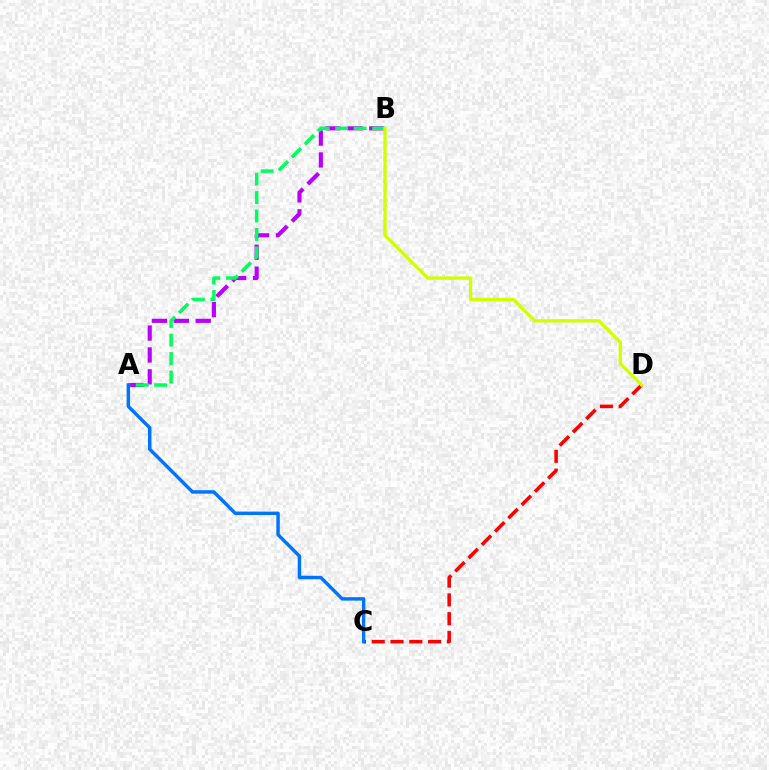{('A', 'B'): [{'color': '#b900ff', 'line_style': 'dashed', 'thickness': 2.98}, {'color': '#00ff5c', 'line_style': 'dashed', 'thickness': 2.51}], ('C', 'D'): [{'color': '#ff0000', 'line_style': 'dashed', 'thickness': 2.55}], ('A', 'C'): [{'color': '#0074ff', 'line_style': 'solid', 'thickness': 2.48}], ('B', 'D'): [{'color': '#d1ff00', 'line_style': 'solid', 'thickness': 2.38}]}